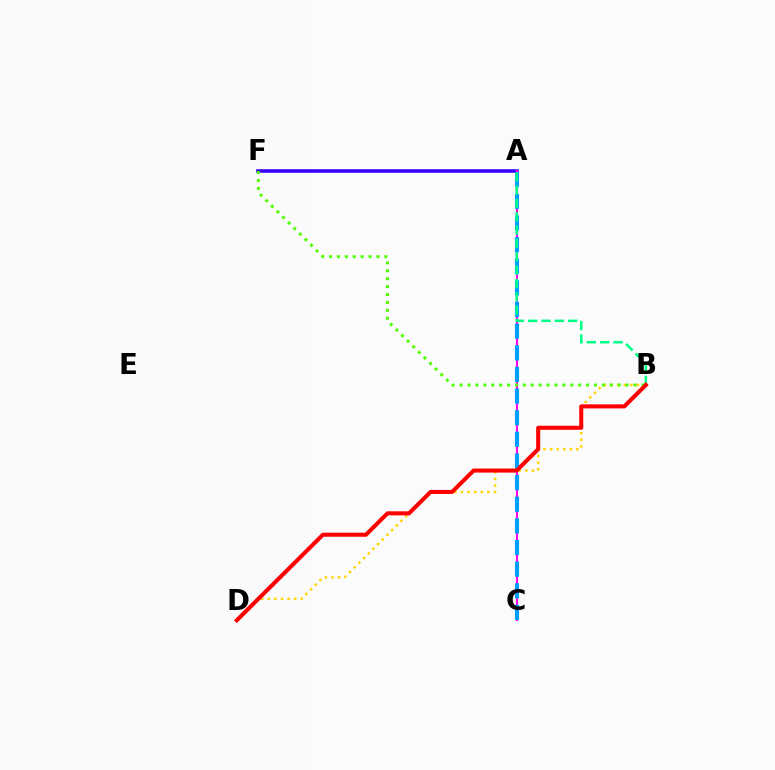{('B', 'D'): [{'color': '#ffd500', 'line_style': 'dotted', 'thickness': 1.79}, {'color': '#ff0000', 'line_style': 'solid', 'thickness': 2.92}], ('A', 'F'): [{'color': '#3700ff', 'line_style': 'solid', 'thickness': 2.57}], ('A', 'C'): [{'color': '#ff00ed', 'line_style': 'solid', 'thickness': 1.5}, {'color': '#009eff', 'line_style': 'dashed', 'thickness': 2.94}], ('B', 'F'): [{'color': '#4fff00', 'line_style': 'dotted', 'thickness': 2.15}], ('A', 'B'): [{'color': '#00ff86', 'line_style': 'dashed', 'thickness': 1.81}]}